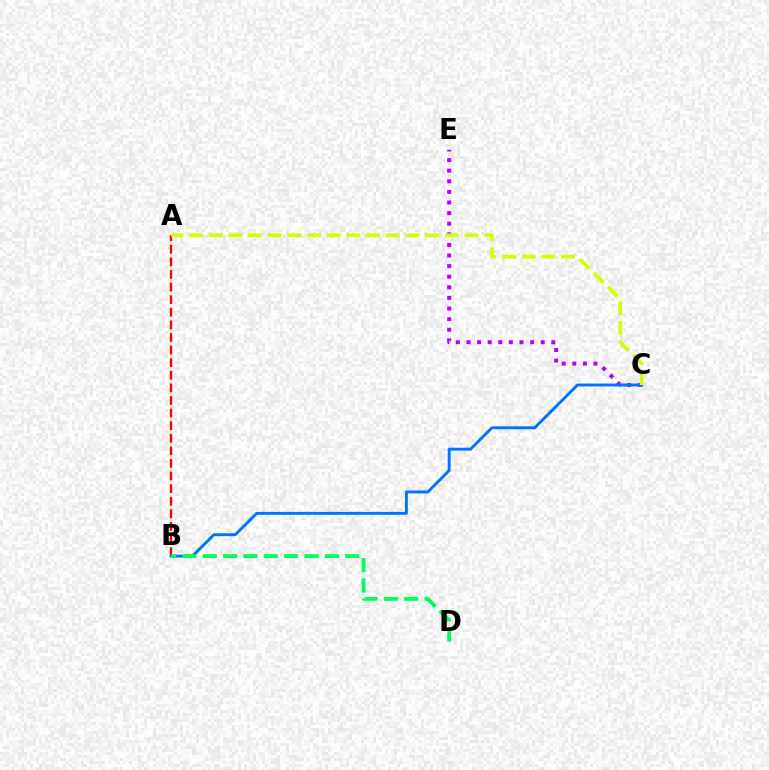{('A', 'B'): [{'color': '#ff0000', 'line_style': 'dashed', 'thickness': 1.71}], ('C', 'E'): [{'color': '#b900ff', 'line_style': 'dotted', 'thickness': 2.88}], ('B', 'C'): [{'color': '#0074ff', 'line_style': 'solid', 'thickness': 2.09}], ('B', 'D'): [{'color': '#00ff5c', 'line_style': 'dashed', 'thickness': 2.77}], ('A', 'C'): [{'color': '#d1ff00', 'line_style': 'dashed', 'thickness': 2.67}]}